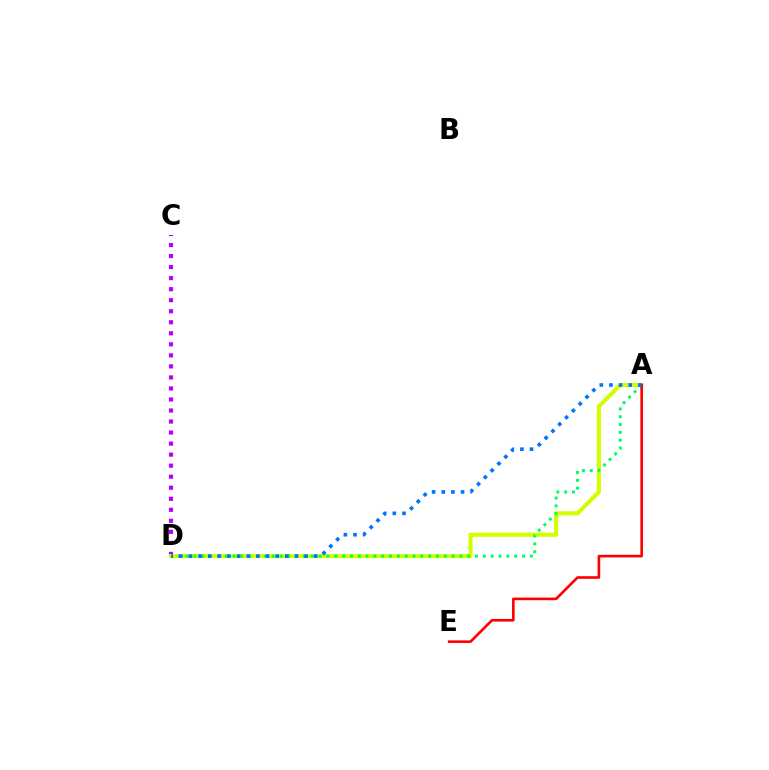{('C', 'D'): [{'color': '#b900ff', 'line_style': 'dotted', 'thickness': 3.0}], ('A', 'D'): [{'color': '#d1ff00', 'line_style': 'solid', 'thickness': 2.97}, {'color': '#00ff5c', 'line_style': 'dotted', 'thickness': 2.12}, {'color': '#0074ff', 'line_style': 'dotted', 'thickness': 2.62}], ('A', 'E'): [{'color': '#ff0000', 'line_style': 'solid', 'thickness': 1.89}]}